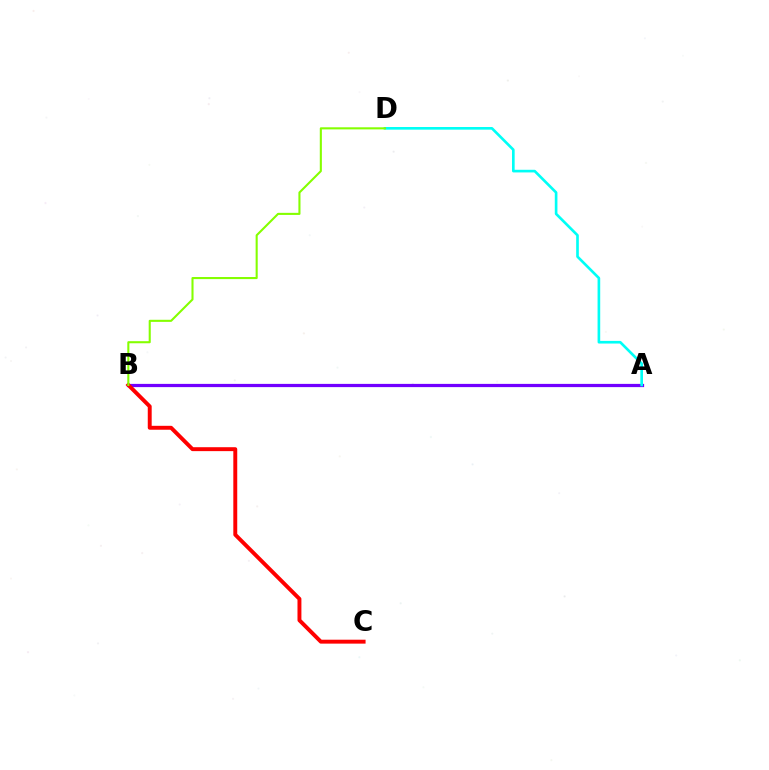{('A', 'B'): [{'color': '#7200ff', 'line_style': 'solid', 'thickness': 2.32}], ('B', 'C'): [{'color': '#ff0000', 'line_style': 'solid', 'thickness': 2.82}], ('A', 'D'): [{'color': '#00fff6', 'line_style': 'solid', 'thickness': 1.91}], ('B', 'D'): [{'color': '#84ff00', 'line_style': 'solid', 'thickness': 1.5}]}